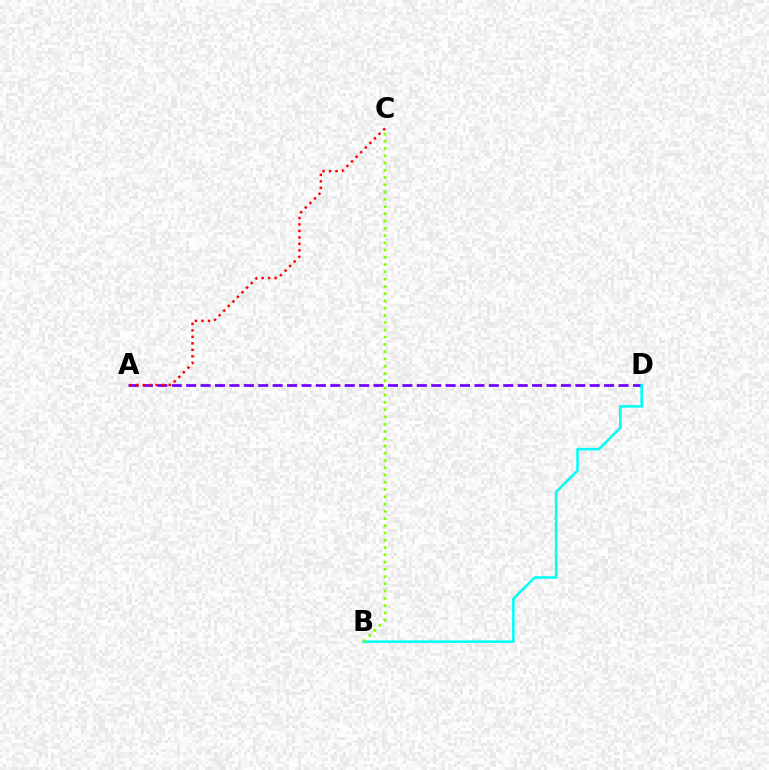{('A', 'D'): [{'color': '#7200ff', 'line_style': 'dashed', 'thickness': 1.96}], ('B', 'D'): [{'color': '#00fff6', 'line_style': 'solid', 'thickness': 1.84}], ('A', 'C'): [{'color': '#ff0000', 'line_style': 'dotted', 'thickness': 1.76}], ('B', 'C'): [{'color': '#84ff00', 'line_style': 'dotted', 'thickness': 1.97}]}